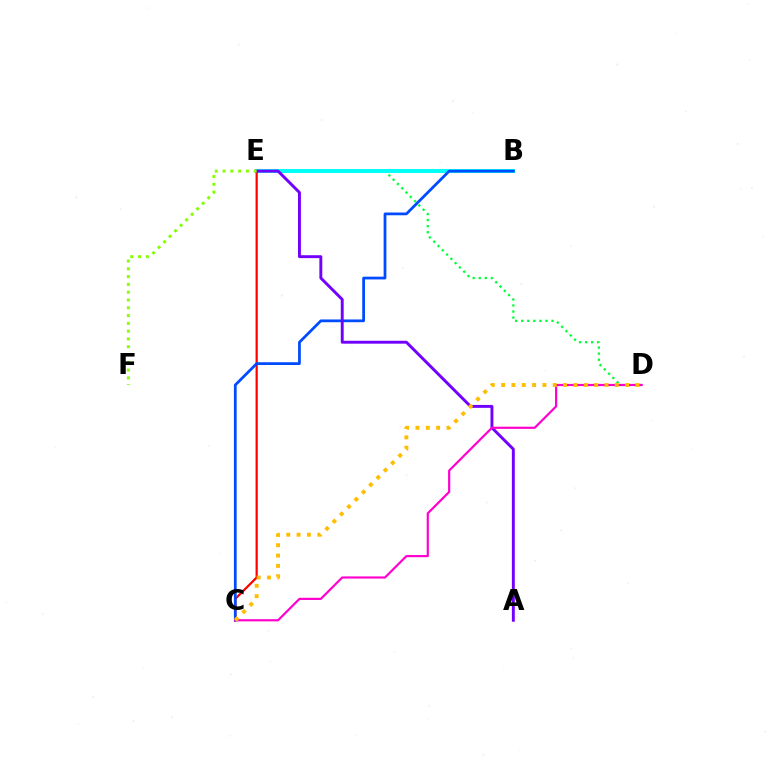{('D', 'E'): [{'color': '#00ff39', 'line_style': 'dotted', 'thickness': 1.65}], ('B', 'E'): [{'color': '#00fff6', 'line_style': 'solid', 'thickness': 2.86}], ('C', 'E'): [{'color': '#ff0000', 'line_style': 'solid', 'thickness': 1.61}], ('B', 'C'): [{'color': '#004bff', 'line_style': 'solid', 'thickness': 1.98}], ('A', 'E'): [{'color': '#7200ff', 'line_style': 'solid', 'thickness': 2.1}], ('C', 'D'): [{'color': '#ff00cf', 'line_style': 'solid', 'thickness': 1.57}, {'color': '#ffbd00', 'line_style': 'dotted', 'thickness': 2.81}], ('E', 'F'): [{'color': '#84ff00', 'line_style': 'dotted', 'thickness': 2.12}]}